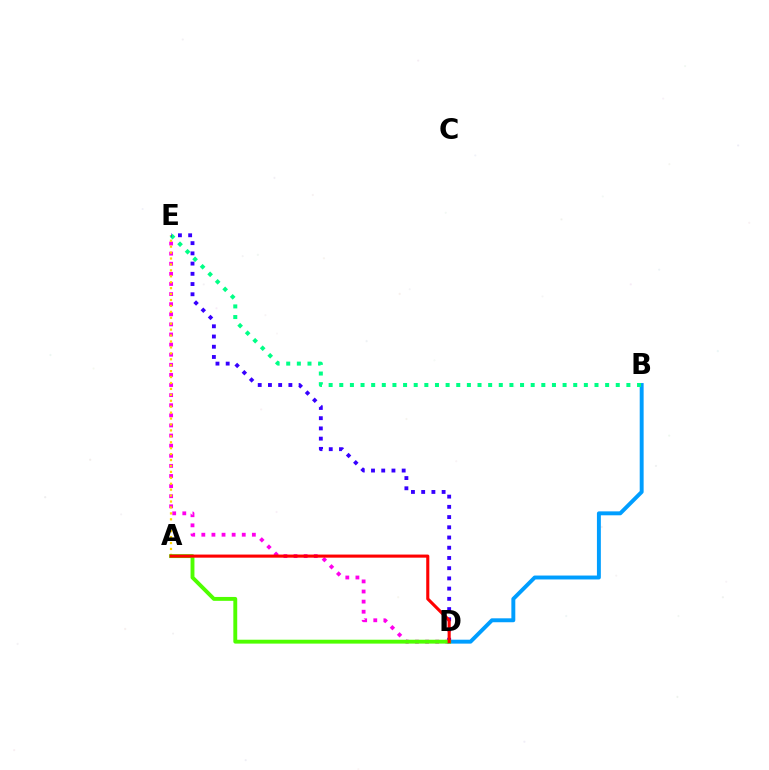{('D', 'E'): [{'color': '#ff00ed', 'line_style': 'dotted', 'thickness': 2.75}, {'color': '#3700ff', 'line_style': 'dotted', 'thickness': 2.78}], ('B', 'D'): [{'color': '#009eff', 'line_style': 'solid', 'thickness': 2.83}], ('A', 'E'): [{'color': '#ffd500', 'line_style': 'dotted', 'thickness': 1.61}], ('B', 'E'): [{'color': '#00ff86', 'line_style': 'dotted', 'thickness': 2.89}], ('A', 'D'): [{'color': '#4fff00', 'line_style': 'solid', 'thickness': 2.8}, {'color': '#ff0000', 'line_style': 'solid', 'thickness': 2.23}]}